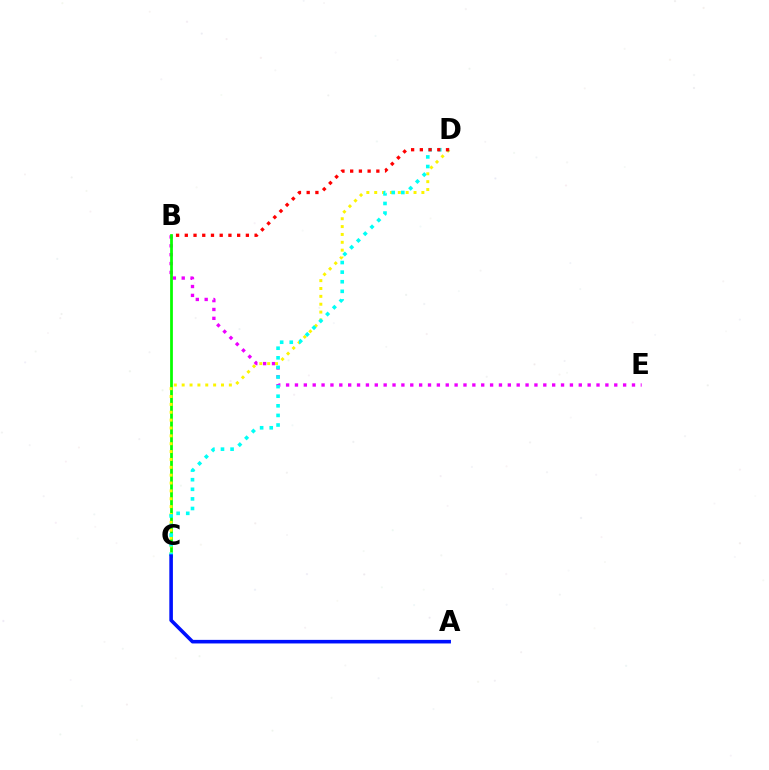{('B', 'E'): [{'color': '#ee00ff', 'line_style': 'dotted', 'thickness': 2.41}], ('B', 'C'): [{'color': '#08ff00', 'line_style': 'solid', 'thickness': 1.98}], ('C', 'D'): [{'color': '#fcf500', 'line_style': 'dotted', 'thickness': 2.14}, {'color': '#00fff6', 'line_style': 'dotted', 'thickness': 2.61}], ('B', 'D'): [{'color': '#ff0000', 'line_style': 'dotted', 'thickness': 2.37}], ('A', 'C'): [{'color': '#0010ff', 'line_style': 'solid', 'thickness': 2.58}]}